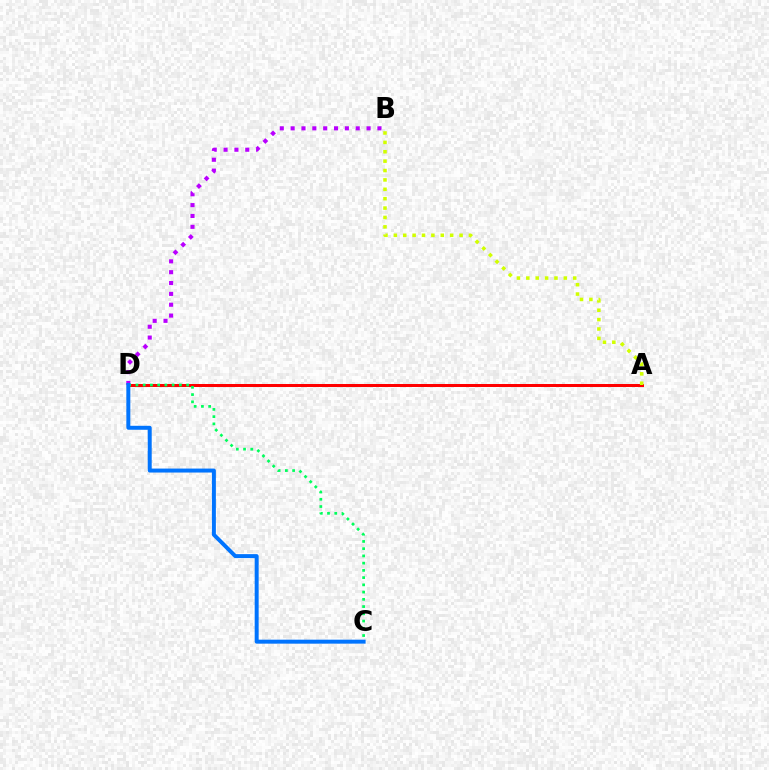{('A', 'D'): [{'color': '#ff0000', 'line_style': 'solid', 'thickness': 2.16}], ('B', 'D'): [{'color': '#b900ff', 'line_style': 'dotted', 'thickness': 2.95}], ('A', 'B'): [{'color': '#d1ff00', 'line_style': 'dotted', 'thickness': 2.55}], ('C', 'D'): [{'color': '#00ff5c', 'line_style': 'dotted', 'thickness': 1.97}, {'color': '#0074ff', 'line_style': 'solid', 'thickness': 2.86}]}